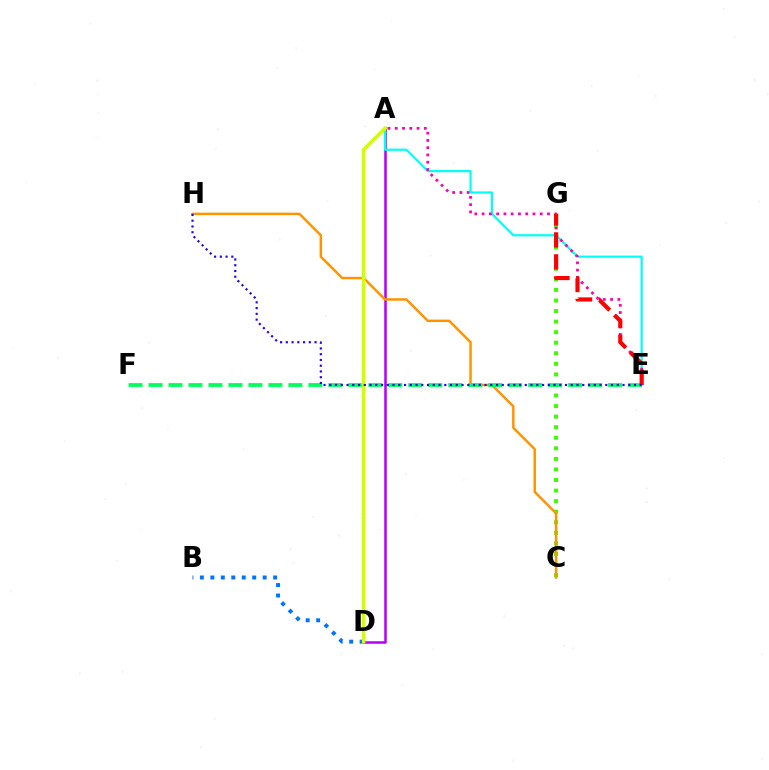{('C', 'G'): [{'color': '#3dff00', 'line_style': 'dotted', 'thickness': 2.87}], ('A', 'D'): [{'color': '#b900ff', 'line_style': 'solid', 'thickness': 1.84}, {'color': '#d1ff00', 'line_style': 'solid', 'thickness': 2.57}], ('C', 'H'): [{'color': '#ff9400', 'line_style': 'solid', 'thickness': 1.78}], ('E', 'F'): [{'color': '#00ff5c', 'line_style': 'dashed', 'thickness': 2.71}], ('B', 'D'): [{'color': '#0074ff', 'line_style': 'dotted', 'thickness': 2.84}], ('A', 'E'): [{'color': '#00fff6', 'line_style': 'solid', 'thickness': 1.58}, {'color': '#ff00ac', 'line_style': 'dotted', 'thickness': 1.97}], ('E', 'G'): [{'color': '#ff0000', 'line_style': 'dashed', 'thickness': 2.99}], ('E', 'H'): [{'color': '#2500ff', 'line_style': 'dotted', 'thickness': 1.56}]}